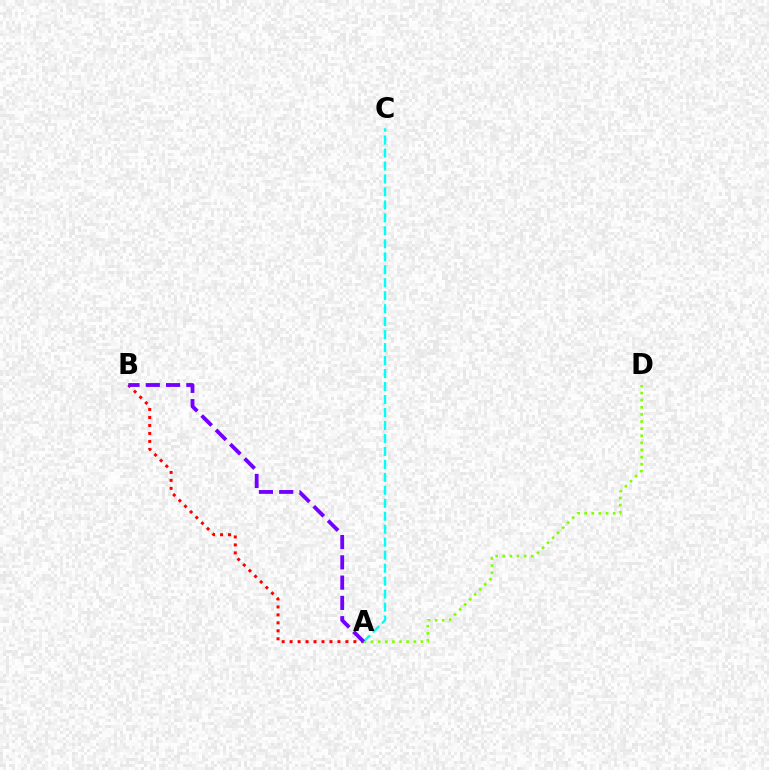{('A', 'D'): [{'color': '#84ff00', 'line_style': 'dotted', 'thickness': 1.93}], ('A', 'B'): [{'color': '#ff0000', 'line_style': 'dotted', 'thickness': 2.17}, {'color': '#7200ff', 'line_style': 'dashed', 'thickness': 2.75}], ('A', 'C'): [{'color': '#00fff6', 'line_style': 'dashed', 'thickness': 1.76}]}